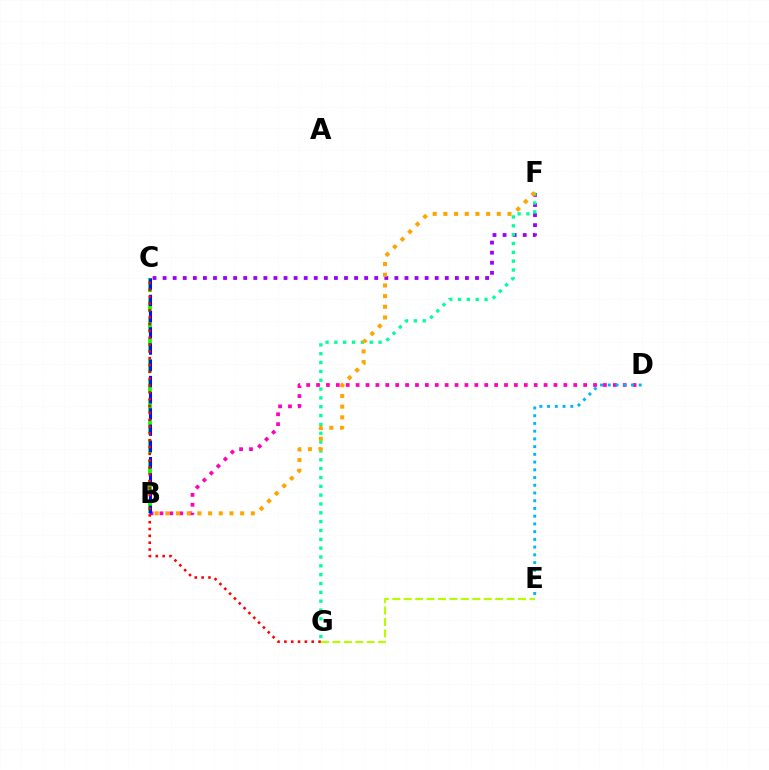{('E', 'G'): [{'color': '#b3ff00', 'line_style': 'dashed', 'thickness': 1.55}], ('C', 'F'): [{'color': '#9b00ff', 'line_style': 'dotted', 'thickness': 2.74}], ('B', 'C'): [{'color': '#08ff00', 'line_style': 'dashed', 'thickness': 2.74}, {'color': '#0010ff', 'line_style': 'dashed', 'thickness': 2.2}], ('B', 'D'): [{'color': '#ff00bd', 'line_style': 'dotted', 'thickness': 2.69}], ('F', 'G'): [{'color': '#00ff9d', 'line_style': 'dotted', 'thickness': 2.4}], ('D', 'E'): [{'color': '#00b5ff', 'line_style': 'dotted', 'thickness': 2.1}], ('B', 'F'): [{'color': '#ffa500', 'line_style': 'dotted', 'thickness': 2.9}], ('C', 'G'): [{'color': '#ff0000', 'line_style': 'dotted', 'thickness': 1.86}]}